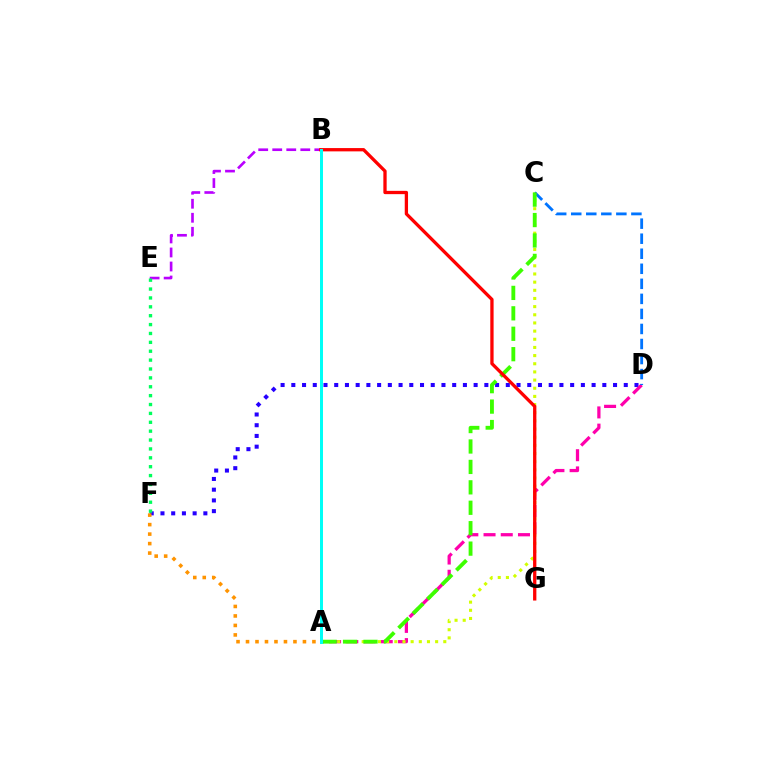{('D', 'F'): [{'color': '#2500ff', 'line_style': 'dotted', 'thickness': 2.91}], ('B', 'E'): [{'color': '#b900ff', 'line_style': 'dashed', 'thickness': 1.91}], ('A', 'F'): [{'color': '#ff9400', 'line_style': 'dotted', 'thickness': 2.58}], ('A', 'D'): [{'color': '#ff00ac', 'line_style': 'dashed', 'thickness': 2.34}], ('A', 'C'): [{'color': '#d1ff00', 'line_style': 'dotted', 'thickness': 2.22}, {'color': '#3dff00', 'line_style': 'dashed', 'thickness': 2.77}], ('C', 'D'): [{'color': '#0074ff', 'line_style': 'dashed', 'thickness': 2.04}], ('B', 'G'): [{'color': '#ff0000', 'line_style': 'solid', 'thickness': 2.37}], ('E', 'F'): [{'color': '#00ff5c', 'line_style': 'dotted', 'thickness': 2.41}], ('A', 'B'): [{'color': '#00fff6', 'line_style': 'solid', 'thickness': 2.15}]}